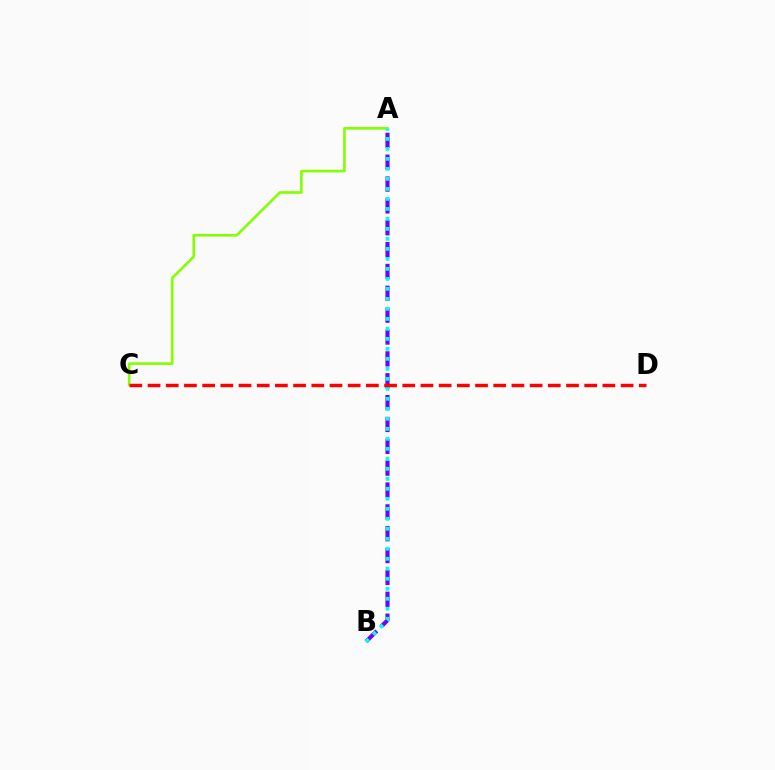{('A', 'B'): [{'color': '#7200ff', 'line_style': 'dashed', 'thickness': 2.97}, {'color': '#00fff6', 'line_style': 'dotted', 'thickness': 2.72}], ('A', 'C'): [{'color': '#84ff00', 'line_style': 'solid', 'thickness': 1.89}], ('C', 'D'): [{'color': '#ff0000', 'line_style': 'dashed', 'thickness': 2.47}]}